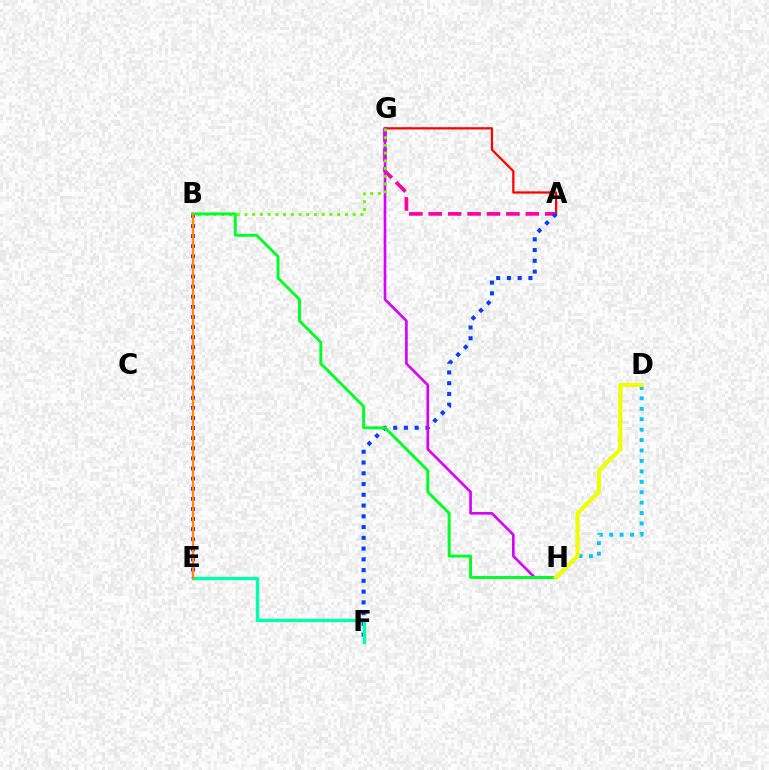{('A', 'G'): [{'color': '#ff0000', 'line_style': 'solid', 'thickness': 1.62}, {'color': '#ff00a0', 'line_style': 'dashed', 'thickness': 2.64}], ('A', 'F'): [{'color': '#003fff', 'line_style': 'dotted', 'thickness': 2.92}], ('D', 'H'): [{'color': '#00c7ff', 'line_style': 'dotted', 'thickness': 2.83}, {'color': '#eeff00', 'line_style': 'solid', 'thickness': 2.97}], ('E', 'F'): [{'color': '#00ffaf', 'line_style': 'solid', 'thickness': 2.41}], ('G', 'H'): [{'color': '#d600ff', 'line_style': 'solid', 'thickness': 1.91}], ('B', 'E'): [{'color': '#4f00ff', 'line_style': 'dotted', 'thickness': 2.75}, {'color': '#ff8800', 'line_style': 'solid', 'thickness': 1.65}], ('B', 'G'): [{'color': '#66ff00', 'line_style': 'dotted', 'thickness': 2.1}], ('B', 'H'): [{'color': '#00ff27', 'line_style': 'solid', 'thickness': 2.12}]}